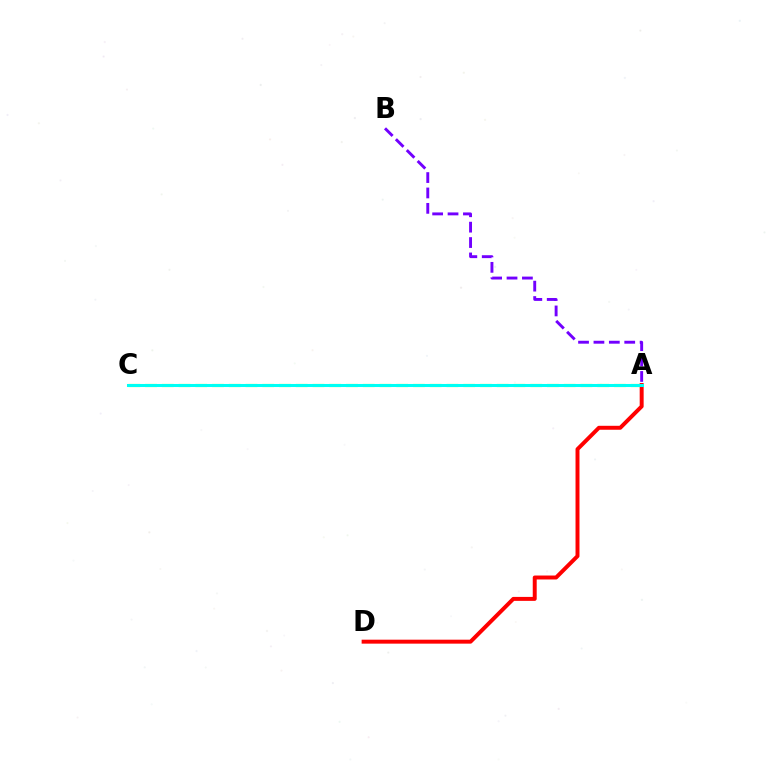{('A', 'C'): [{'color': '#84ff00', 'line_style': 'dashed', 'thickness': 2.27}, {'color': '#00fff6', 'line_style': 'solid', 'thickness': 2.19}], ('A', 'D'): [{'color': '#ff0000', 'line_style': 'solid', 'thickness': 2.85}], ('A', 'B'): [{'color': '#7200ff', 'line_style': 'dashed', 'thickness': 2.09}]}